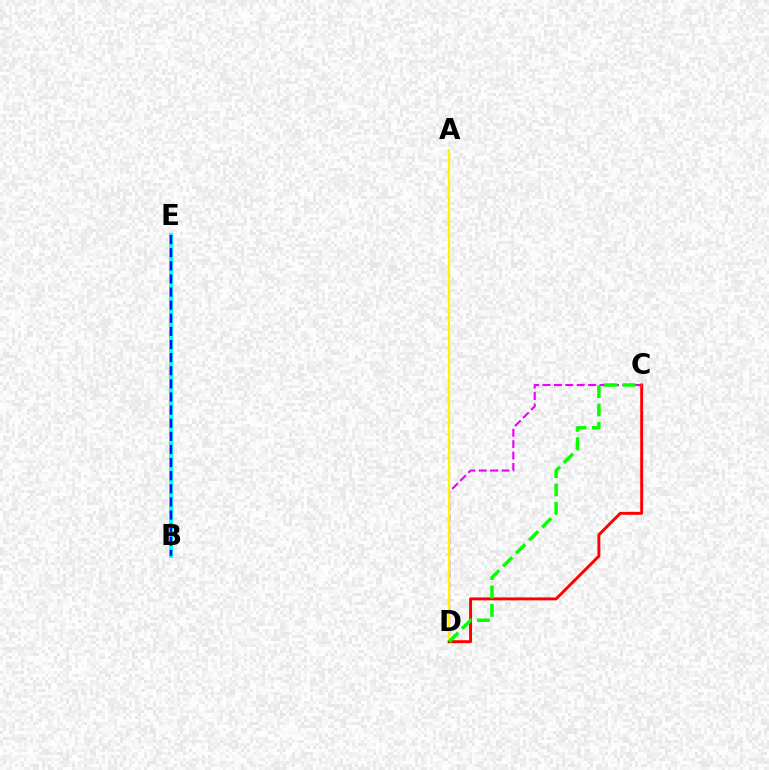{('C', 'D'): [{'color': '#ee00ff', 'line_style': 'dashed', 'thickness': 1.55}, {'color': '#ff0000', 'line_style': 'solid', 'thickness': 2.11}, {'color': '#08ff00', 'line_style': 'dashed', 'thickness': 2.5}], ('A', 'D'): [{'color': '#fcf500', 'line_style': 'solid', 'thickness': 1.64}], ('B', 'E'): [{'color': '#00fff6', 'line_style': 'solid', 'thickness': 2.86}, {'color': '#0010ff', 'line_style': 'dashed', 'thickness': 1.78}]}